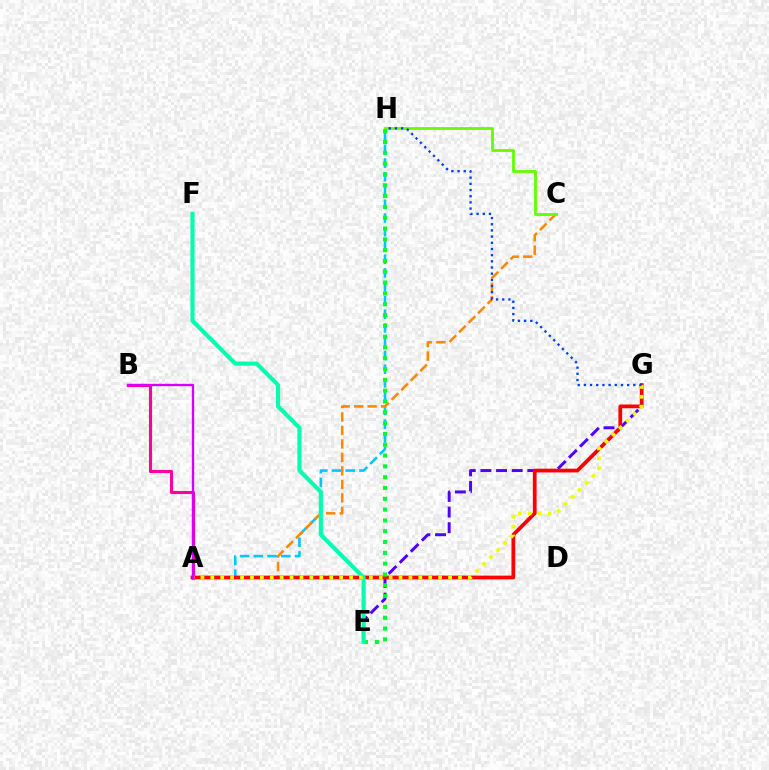{('E', 'G'): [{'color': '#4f00ff', 'line_style': 'dashed', 'thickness': 2.13}], ('A', 'H'): [{'color': '#00c7ff', 'line_style': 'dashed', 'thickness': 1.87}], ('A', 'C'): [{'color': '#ff8800', 'line_style': 'dashed', 'thickness': 1.83}], ('A', 'G'): [{'color': '#ff0000', 'line_style': 'solid', 'thickness': 2.69}, {'color': '#eeff00', 'line_style': 'dotted', 'thickness': 2.69}], ('C', 'H'): [{'color': '#66ff00', 'line_style': 'solid', 'thickness': 2.04}], ('A', 'B'): [{'color': '#ff00a0', 'line_style': 'solid', 'thickness': 2.24}, {'color': '#d600ff', 'line_style': 'solid', 'thickness': 1.69}], ('E', 'H'): [{'color': '#00ff27', 'line_style': 'dotted', 'thickness': 2.94}], ('E', 'F'): [{'color': '#00ffaf', 'line_style': 'solid', 'thickness': 2.97}], ('G', 'H'): [{'color': '#003fff', 'line_style': 'dotted', 'thickness': 1.68}]}